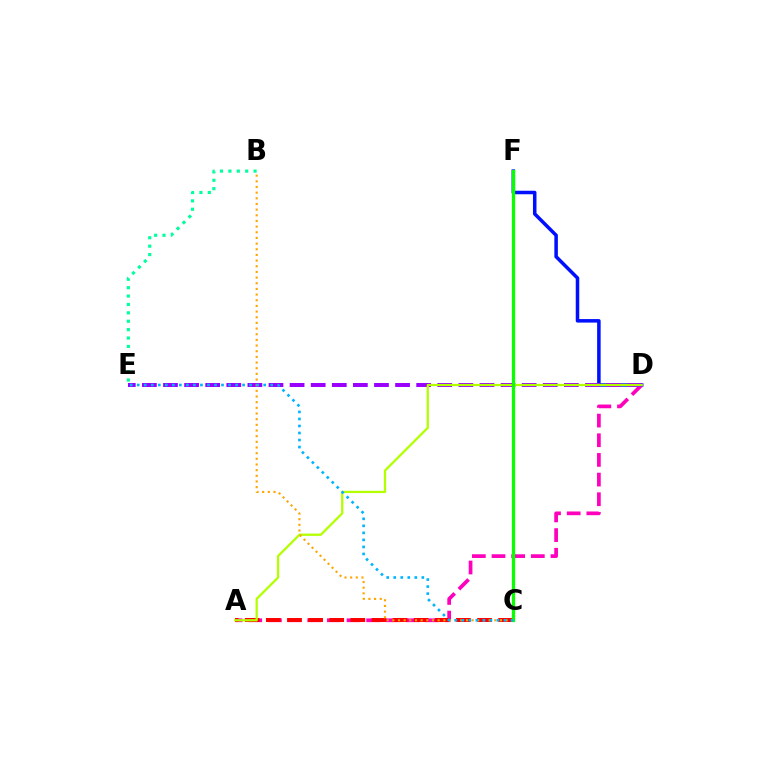{('B', 'E'): [{'color': '#00ff9d', 'line_style': 'dotted', 'thickness': 2.28}], ('D', 'F'): [{'color': '#0010ff', 'line_style': 'solid', 'thickness': 2.53}], ('A', 'D'): [{'color': '#ff00bd', 'line_style': 'dashed', 'thickness': 2.67}, {'color': '#b3ff00', 'line_style': 'solid', 'thickness': 1.63}], ('D', 'E'): [{'color': '#9b00ff', 'line_style': 'dashed', 'thickness': 2.87}], ('A', 'C'): [{'color': '#ff0000', 'line_style': 'dashed', 'thickness': 2.87}], ('B', 'C'): [{'color': '#ffa500', 'line_style': 'dotted', 'thickness': 1.54}], ('C', 'F'): [{'color': '#08ff00', 'line_style': 'solid', 'thickness': 2.34}], ('C', 'E'): [{'color': '#00b5ff', 'line_style': 'dotted', 'thickness': 1.91}]}